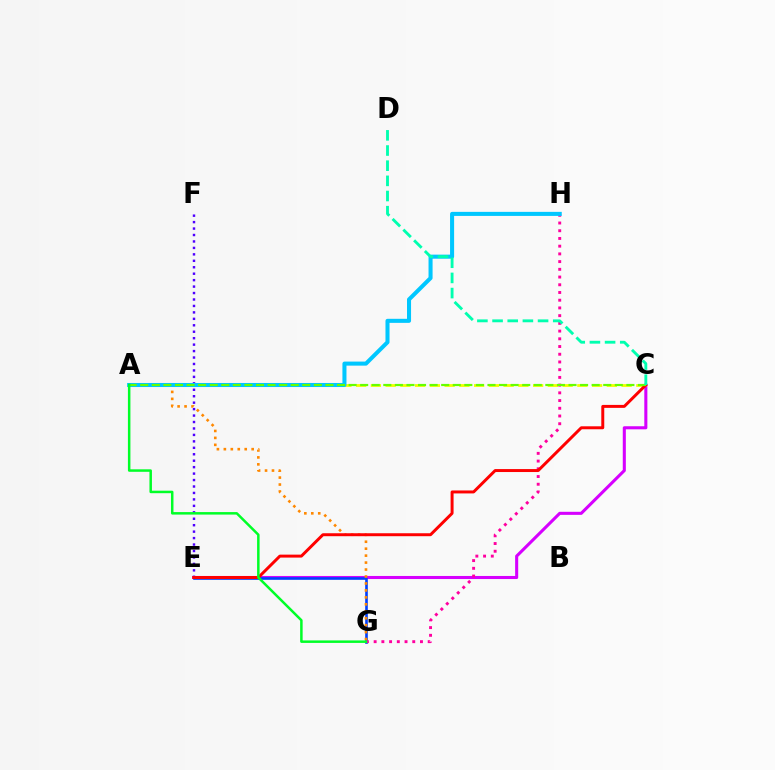{('C', 'E'): [{'color': '#d600ff', 'line_style': 'solid', 'thickness': 2.21}, {'color': '#ff0000', 'line_style': 'solid', 'thickness': 2.13}], ('E', 'G'): [{'color': '#003fff', 'line_style': 'solid', 'thickness': 1.89}], ('E', 'F'): [{'color': '#4f00ff', 'line_style': 'dotted', 'thickness': 1.75}], ('A', 'C'): [{'color': '#eeff00', 'line_style': 'dashed', 'thickness': 2.0}, {'color': '#66ff00', 'line_style': 'dashed', 'thickness': 1.57}], ('A', 'G'): [{'color': '#ff8800', 'line_style': 'dotted', 'thickness': 1.89}, {'color': '#00ff27', 'line_style': 'solid', 'thickness': 1.8}], ('G', 'H'): [{'color': '#ff00a0', 'line_style': 'dotted', 'thickness': 2.1}], ('A', 'H'): [{'color': '#00c7ff', 'line_style': 'solid', 'thickness': 2.91}], ('C', 'D'): [{'color': '#00ffaf', 'line_style': 'dashed', 'thickness': 2.06}]}